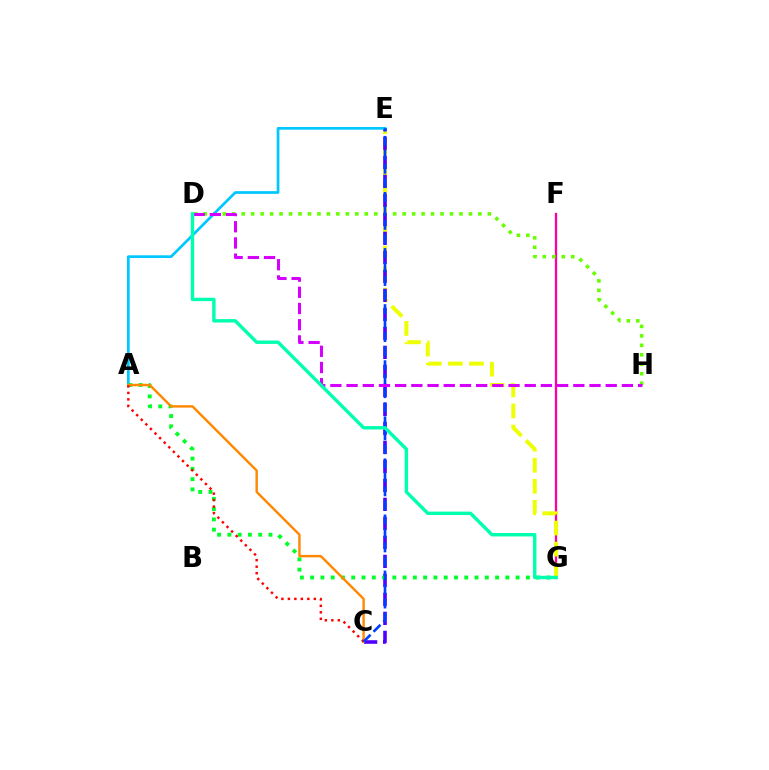{('F', 'G'): [{'color': '#ff00a0', 'line_style': 'solid', 'thickness': 1.65}], ('D', 'H'): [{'color': '#66ff00', 'line_style': 'dotted', 'thickness': 2.57}, {'color': '#d600ff', 'line_style': 'dashed', 'thickness': 2.2}], ('E', 'G'): [{'color': '#eeff00', 'line_style': 'dashed', 'thickness': 2.86}], ('C', 'E'): [{'color': '#4f00ff', 'line_style': 'dashed', 'thickness': 2.58}, {'color': '#003fff', 'line_style': 'dashed', 'thickness': 1.91}], ('A', 'E'): [{'color': '#00c7ff', 'line_style': 'solid', 'thickness': 1.96}], ('A', 'G'): [{'color': '#00ff27', 'line_style': 'dotted', 'thickness': 2.79}], ('A', 'C'): [{'color': '#ff8800', 'line_style': 'solid', 'thickness': 1.74}, {'color': '#ff0000', 'line_style': 'dotted', 'thickness': 1.76}], ('D', 'G'): [{'color': '#00ffaf', 'line_style': 'solid', 'thickness': 2.45}]}